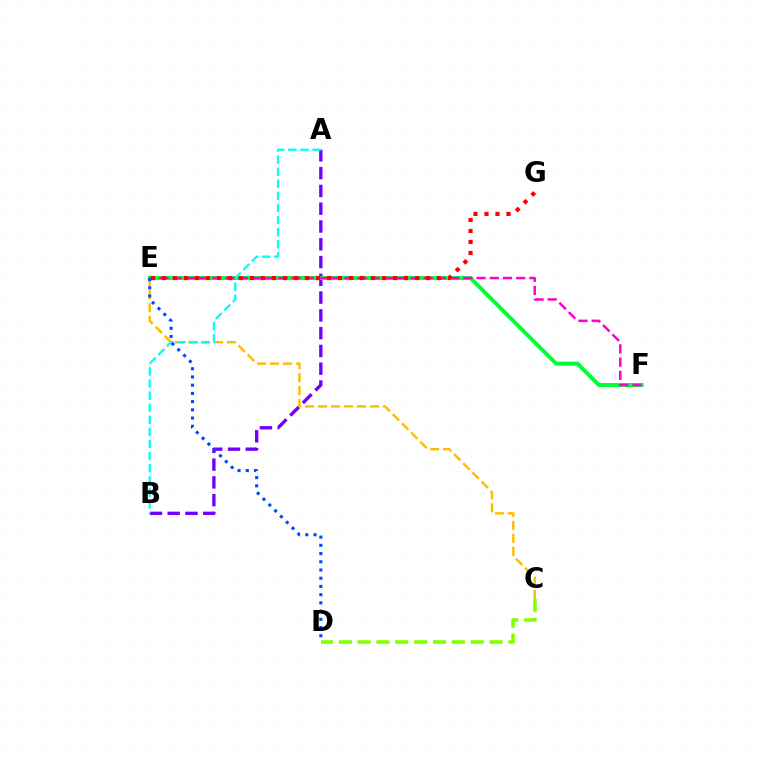{('A', 'B'): [{'color': '#7200ff', 'line_style': 'dashed', 'thickness': 2.42}, {'color': '#00fff6', 'line_style': 'dashed', 'thickness': 1.64}], ('C', 'E'): [{'color': '#ffbd00', 'line_style': 'dashed', 'thickness': 1.76}], ('E', 'F'): [{'color': '#00ff39', 'line_style': 'solid', 'thickness': 2.85}, {'color': '#ff00cf', 'line_style': 'dashed', 'thickness': 1.8}], ('C', 'D'): [{'color': '#84ff00', 'line_style': 'dashed', 'thickness': 2.56}], ('E', 'G'): [{'color': '#ff0000', 'line_style': 'dotted', 'thickness': 2.99}], ('D', 'E'): [{'color': '#004bff', 'line_style': 'dotted', 'thickness': 2.23}]}